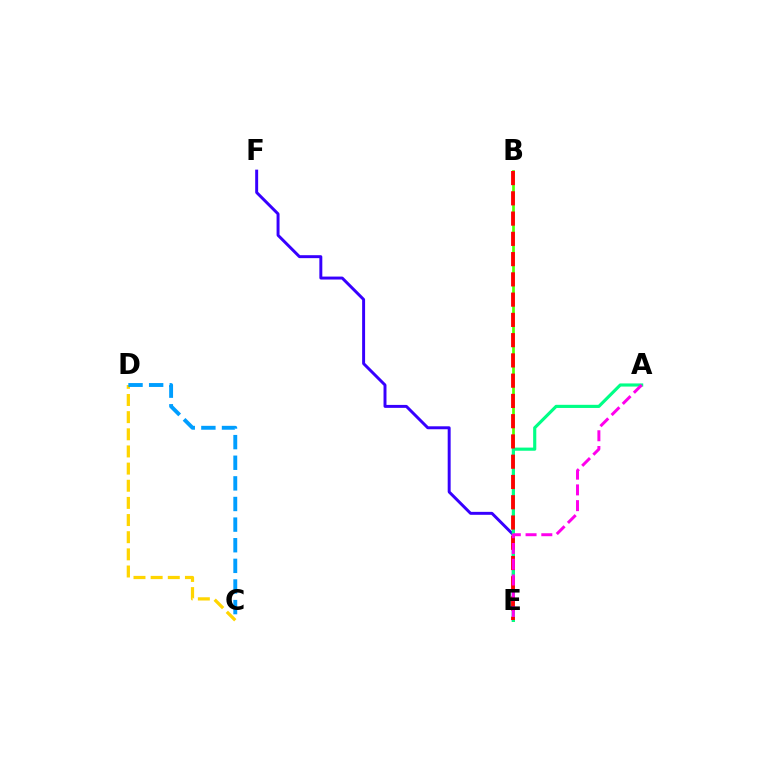{('E', 'F'): [{'color': '#3700ff', 'line_style': 'solid', 'thickness': 2.13}], ('C', 'D'): [{'color': '#ffd500', 'line_style': 'dashed', 'thickness': 2.33}, {'color': '#009eff', 'line_style': 'dashed', 'thickness': 2.8}], ('B', 'E'): [{'color': '#4fff00', 'line_style': 'solid', 'thickness': 1.94}, {'color': '#ff0000', 'line_style': 'dashed', 'thickness': 2.75}], ('A', 'E'): [{'color': '#00ff86', 'line_style': 'solid', 'thickness': 2.26}, {'color': '#ff00ed', 'line_style': 'dashed', 'thickness': 2.14}]}